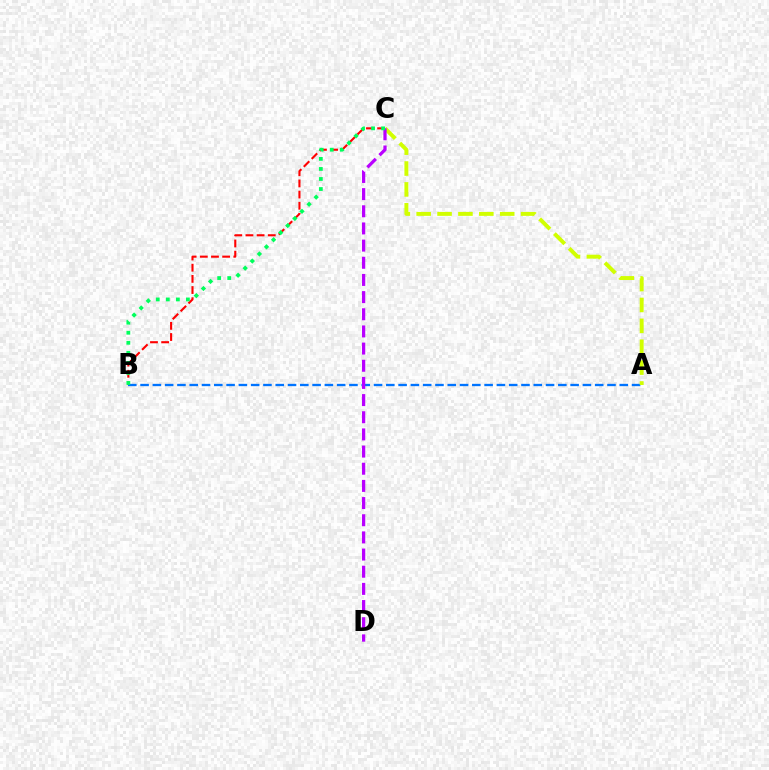{('B', 'C'): [{'color': '#ff0000', 'line_style': 'dashed', 'thickness': 1.52}, {'color': '#00ff5c', 'line_style': 'dotted', 'thickness': 2.73}], ('A', 'B'): [{'color': '#0074ff', 'line_style': 'dashed', 'thickness': 1.67}], ('A', 'C'): [{'color': '#d1ff00', 'line_style': 'dashed', 'thickness': 2.84}], ('C', 'D'): [{'color': '#b900ff', 'line_style': 'dashed', 'thickness': 2.33}]}